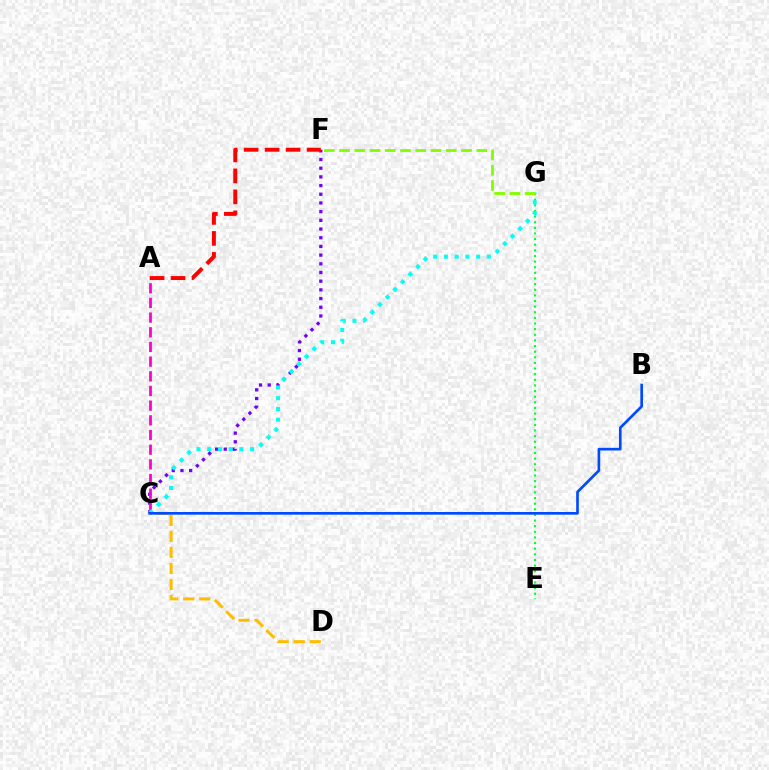{('E', 'G'): [{'color': '#00ff39', 'line_style': 'dotted', 'thickness': 1.53}], ('C', 'D'): [{'color': '#ffbd00', 'line_style': 'dashed', 'thickness': 2.18}], ('C', 'F'): [{'color': '#7200ff', 'line_style': 'dotted', 'thickness': 2.36}], ('A', 'C'): [{'color': '#ff00cf', 'line_style': 'dashed', 'thickness': 1.99}], ('C', 'G'): [{'color': '#00fff6', 'line_style': 'dotted', 'thickness': 2.91}], ('B', 'C'): [{'color': '#004bff', 'line_style': 'solid', 'thickness': 1.92}], ('A', 'F'): [{'color': '#ff0000', 'line_style': 'dashed', 'thickness': 2.85}], ('F', 'G'): [{'color': '#84ff00', 'line_style': 'dashed', 'thickness': 2.07}]}